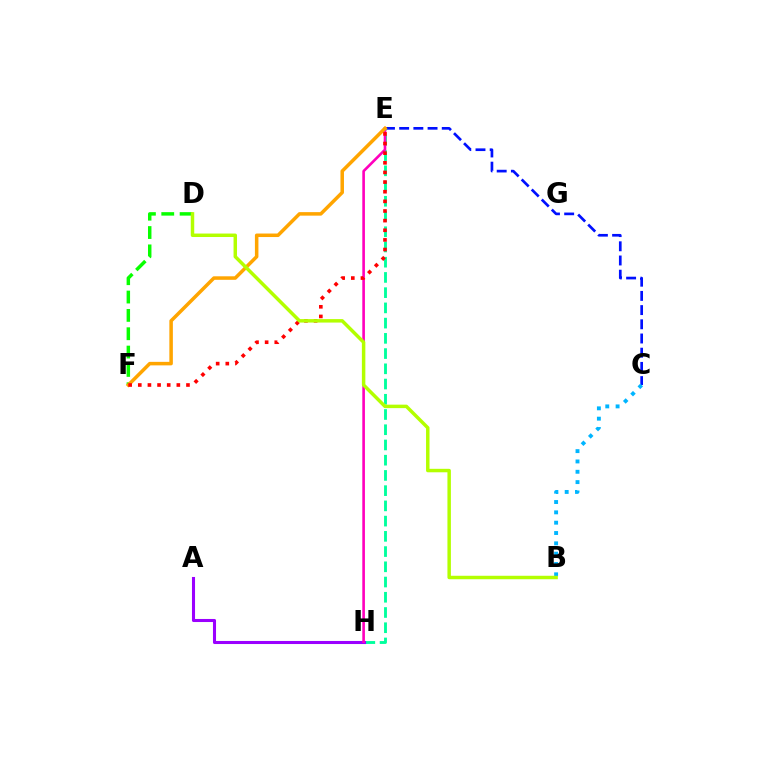{('C', 'E'): [{'color': '#0010ff', 'line_style': 'dashed', 'thickness': 1.93}], ('E', 'H'): [{'color': '#00ff9d', 'line_style': 'dashed', 'thickness': 2.07}, {'color': '#ff00bd', 'line_style': 'solid', 'thickness': 1.89}], ('A', 'H'): [{'color': '#9b00ff', 'line_style': 'solid', 'thickness': 2.2}], ('D', 'F'): [{'color': '#08ff00', 'line_style': 'dashed', 'thickness': 2.49}], ('E', 'F'): [{'color': '#ffa500', 'line_style': 'solid', 'thickness': 2.53}, {'color': '#ff0000', 'line_style': 'dotted', 'thickness': 2.62}], ('B', 'C'): [{'color': '#00b5ff', 'line_style': 'dotted', 'thickness': 2.81}], ('B', 'D'): [{'color': '#b3ff00', 'line_style': 'solid', 'thickness': 2.5}]}